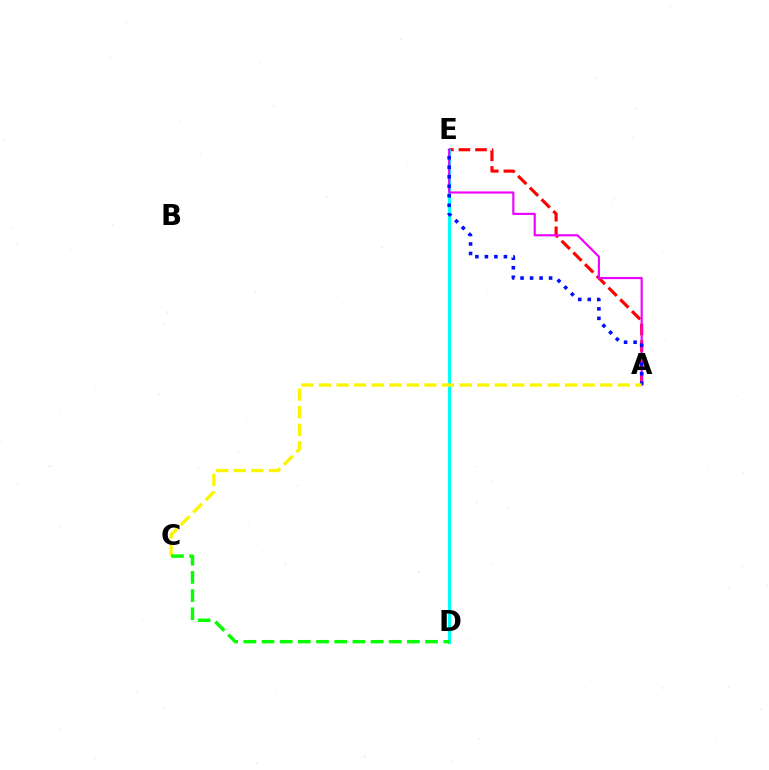{('A', 'E'): [{'color': '#ff0000', 'line_style': 'dashed', 'thickness': 2.25}, {'color': '#ee00ff', 'line_style': 'solid', 'thickness': 1.55}, {'color': '#0010ff', 'line_style': 'dotted', 'thickness': 2.58}], ('D', 'E'): [{'color': '#00fff6', 'line_style': 'solid', 'thickness': 2.23}], ('A', 'C'): [{'color': '#fcf500', 'line_style': 'dashed', 'thickness': 2.39}], ('C', 'D'): [{'color': '#08ff00', 'line_style': 'dashed', 'thickness': 2.47}]}